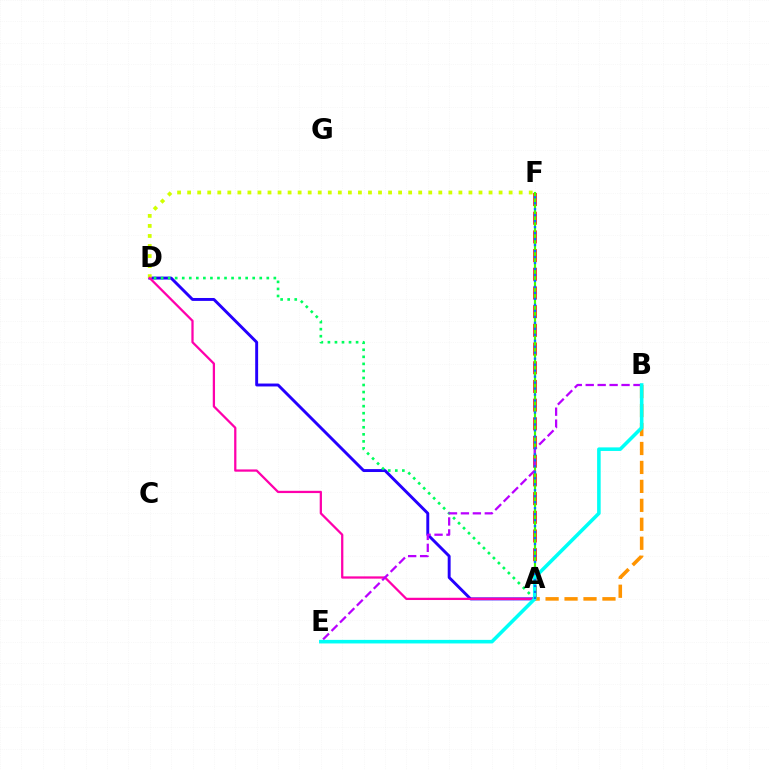{('A', 'D'): [{'color': '#2500ff', 'line_style': 'solid', 'thickness': 2.1}, {'color': '#00ff5c', 'line_style': 'dotted', 'thickness': 1.91}, {'color': '#ff00ac', 'line_style': 'solid', 'thickness': 1.63}], ('A', 'F'): [{'color': '#ff0000', 'line_style': 'dashed', 'thickness': 2.54}, {'color': '#3dff00', 'line_style': 'solid', 'thickness': 1.58}, {'color': '#0074ff', 'line_style': 'dotted', 'thickness': 1.62}], ('A', 'B'): [{'color': '#ff9400', 'line_style': 'dashed', 'thickness': 2.57}], ('D', 'F'): [{'color': '#d1ff00', 'line_style': 'dotted', 'thickness': 2.73}], ('B', 'E'): [{'color': '#b900ff', 'line_style': 'dashed', 'thickness': 1.62}, {'color': '#00fff6', 'line_style': 'solid', 'thickness': 2.57}]}